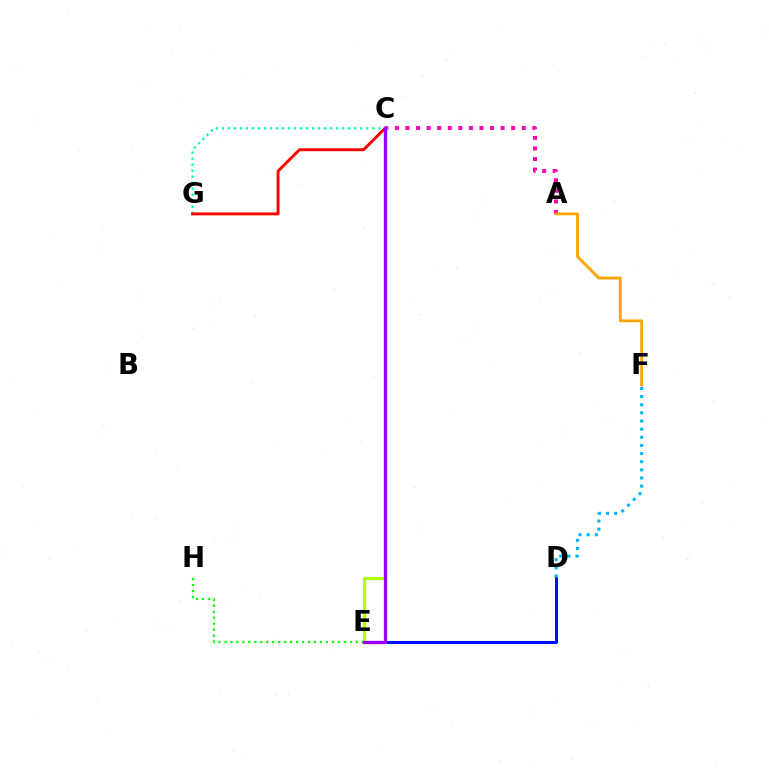{('A', 'C'): [{'color': '#ff00bd', 'line_style': 'dotted', 'thickness': 2.87}], ('C', 'G'): [{'color': '#00ff9d', 'line_style': 'dotted', 'thickness': 1.63}, {'color': '#ff0000', 'line_style': 'solid', 'thickness': 2.07}], ('C', 'E'): [{'color': '#b3ff00', 'line_style': 'solid', 'thickness': 2.4}, {'color': '#9b00ff', 'line_style': 'solid', 'thickness': 2.37}], ('D', 'E'): [{'color': '#0010ff', 'line_style': 'solid', 'thickness': 2.18}], ('E', 'H'): [{'color': '#08ff00', 'line_style': 'dotted', 'thickness': 1.62}], ('D', 'F'): [{'color': '#00b5ff', 'line_style': 'dotted', 'thickness': 2.21}], ('A', 'F'): [{'color': '#ffa500', 'line_style': 'solid', 'thickness': 2.05}]}